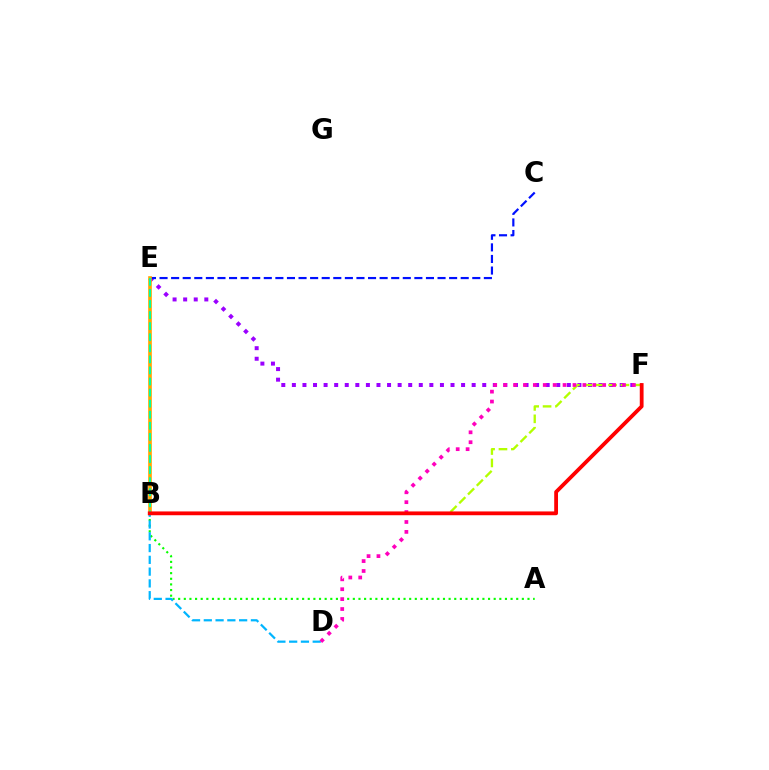{('A', 'B'): [{'color': '#08ff00', 'line_style': 'dotted', 'thickness': 1.53}], ('B', 'D'): [{'color': '#00b5ff', 'line_style': 'dashed', 'thickness': 1.6}], ('E', 'F'): [{'color': '#9b00ff', 'line_style': 'dotted', 'thickness': 2.87}], ('B', 'F'): [{'color': '#b3ff00', 'line_style': 'dashed', 'thickness': 1.68}, {'color': '#ff0000', 'line_style': 'solid', 'thickness': 2.73}], ('D', 'F'): [{'color': '#ff00bd', 'line_style': 'dotted', 'thickness': 2.69}], ('C', 'E'): [{'color': '#0010ff', 'line_style': 'dashed', 'thickness': 1.57}], ('B', 'E'): [{'color': '#ffa500', 'line_style': 'solid', 'thickness': 2.62}, {'color': '#00ff9d', 'line_style': 'dashed', 'thickness': 1.5}]}